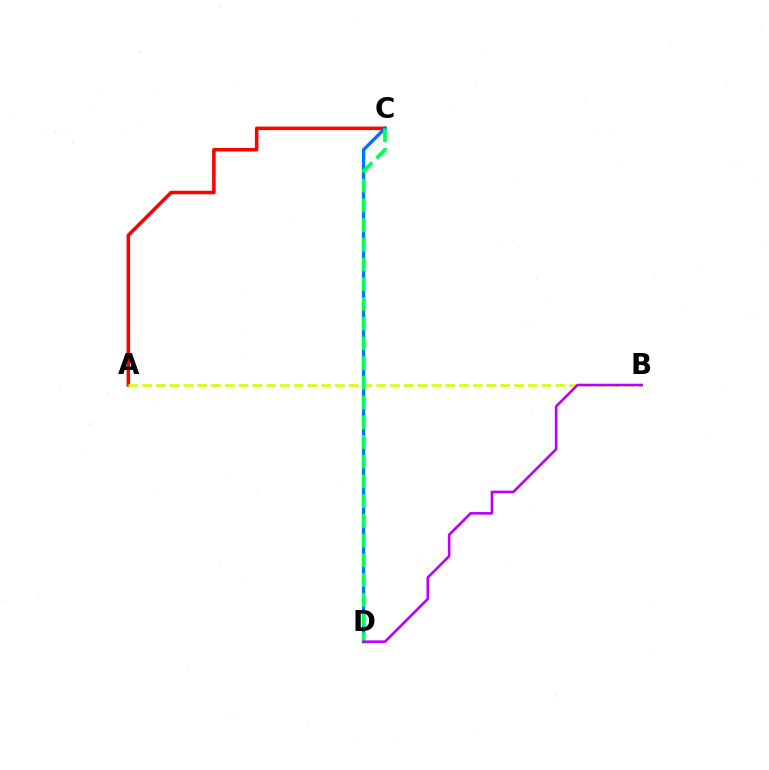{('A', 'C'): [{'color': '#ff0000', 'line_style': 'solid', 'thickness': 2.54}], ('C', 'D'): [{'color': '#0074ff', 'line_style': 'solid', 'thickness': 2.39}, {'color': '#00ff5c', 'line_style': 'dashed', 'thickness': 2.68}], ('A', 'B'): [{'color': '#d1ff00', 'line_style': 'dashed', 'thickness': 1.87}], ('B', 'D'): [{'color': '#b900ff', 'line_style': 'solid', 'thickness': 1.87}]}